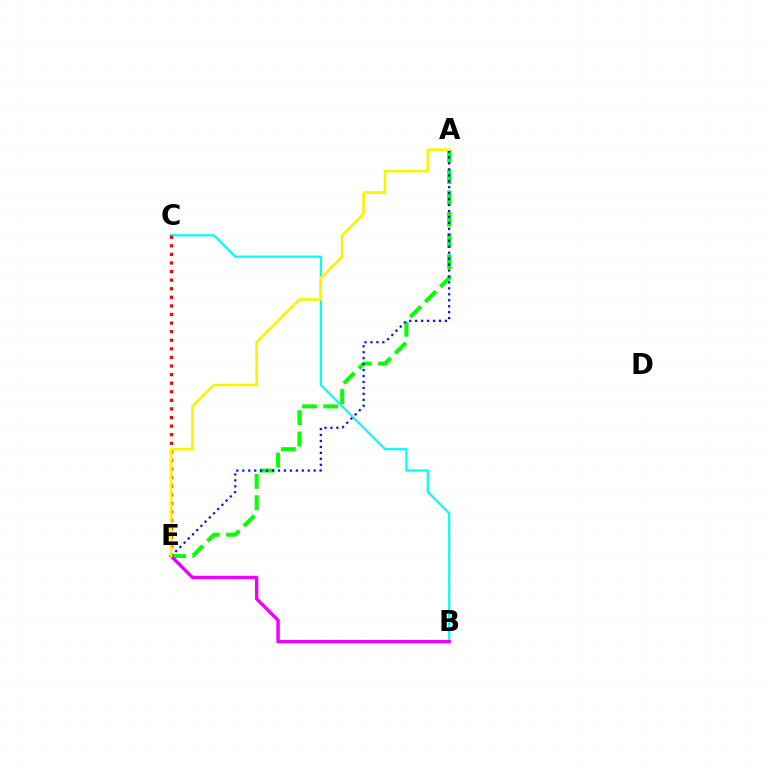{('B', 'C'): [{'color': '#00fff6', 'line_style': 'solid', 'thickness': 1.6}], ('A', 'E'): [{'color': '#08ff00', 'line_style': 'dashed', 'thickness': 2.89}, {'color': '#0010ff', 'line_style': 'dotted', 'thickness': 1.62}, {'color': '#fcf500', 'line_style': 'solid', 'thickness': 1.9}], ('C', 'E'): [{'color': '#ff0000', 'line_style': 'dotted', 'thickness': 2.33}], ('B', 'E'): [{'color': '#ee00ff', 'line_style': 'solid', 'thickness': 2.45}]}